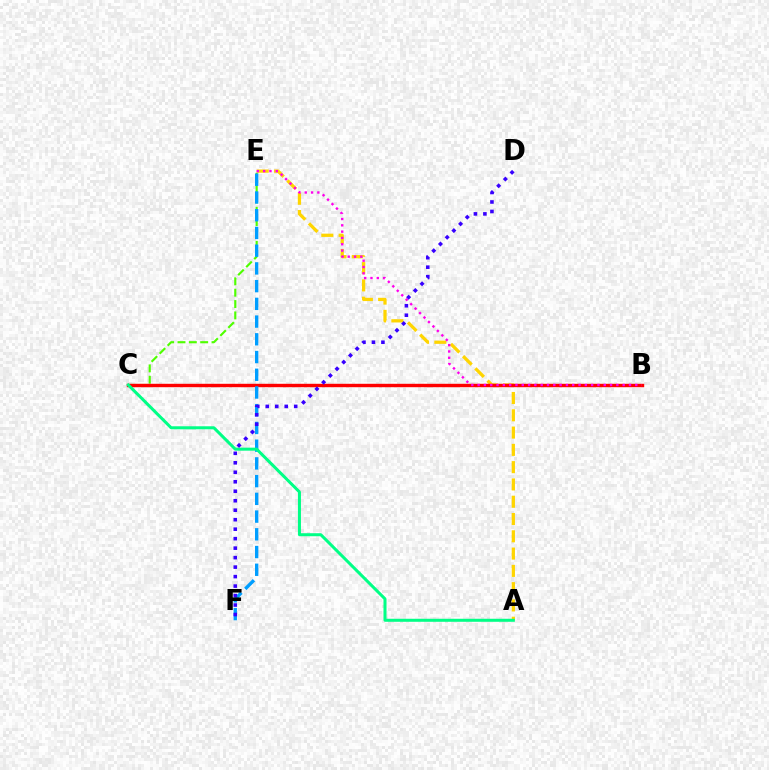{('A', 'E'): [{'color': '#ffd500', 'line_style': 'dashed', 'thickness': 2.35}], ('C', 'E'): [{'color': '#4fff00', 'line_style': 'dashed', 'thickness': 1.54}], ('B', 'C'): [{'color': '#ff0000', 'line_style': 'solid', 'thickness': 2.45}], ('B', 'E'): [{'color': '#ff00ed', 'line_style': 'dotted', 'thickness': 1.71}], ('E', 'F'): [{'color': '#009eff', 'line_style': 'dashed', 'thickness': 2.41}], ('A', 'C'): [{'color': '#00ff86', 'line_style': 'solid', 'thickness': 2.17}], ('D', 'F'): [{'color': '#3700ff', 'line_style': 'dotted', 'thickness': 2.58}]}